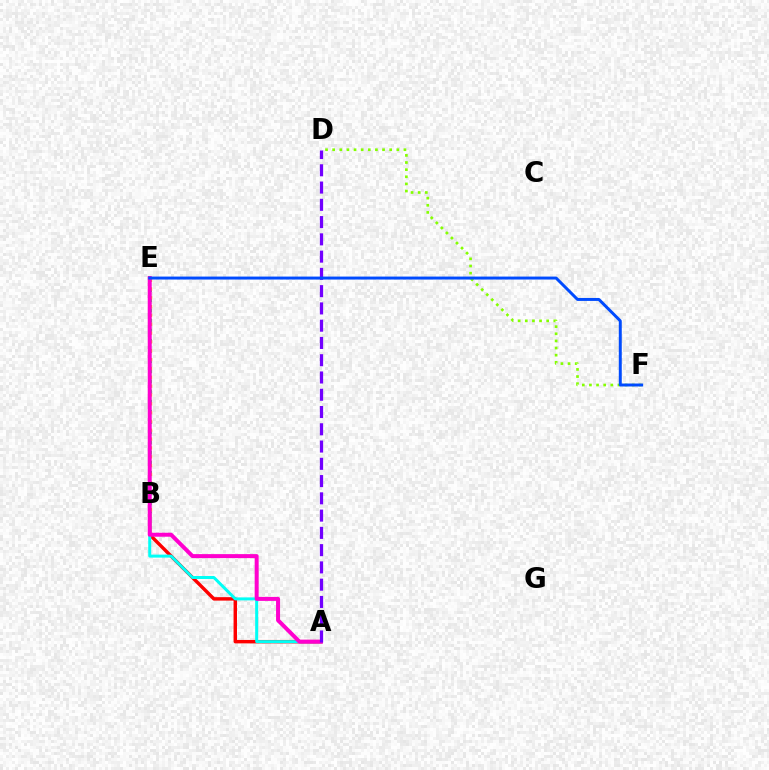{('B', 'E'): [{'color': '#00ff39', 'line_style': 'dotted', 'thickness': 2.76}, {'color': '#ffbd00', 'line_style': 'dotted', 'thickness': 2.4}], ('A', 'B'): [{'color': '#ff0000', 'line_style': 'solid', 'thickness': 2.47}, {'color': '#00fff6', 'line_style': 'solid', 'thickness': 2.15}], ('D', 'F'): [{'color': '#84ff00', 'line_style': 'dotted', 'thickness': 1.94}], ('A', 'E'): [{'color': '#ff00cf', 'line_style': 'solid', 'thickness': 2.87}], ('A', 'D'): [{'color': '#7200ff', 'line_style': 'dashed', 'thickness': 2.35}], ('E', 'F'): [{'color': '#004bff', 'line_style': 'solid', 'thickness': 2.14}]}